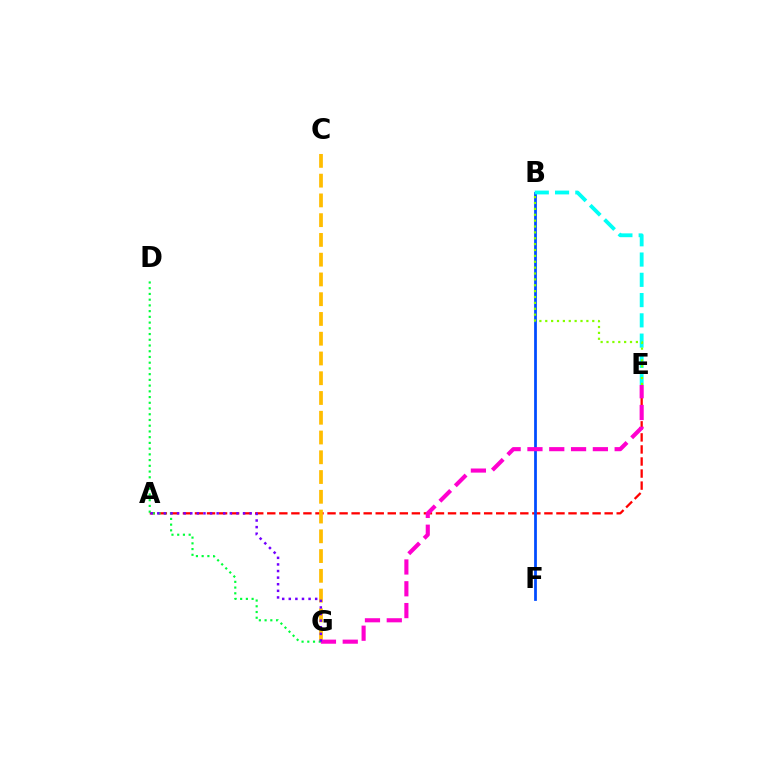{('A', 'E'): [{'color': '#ff0000', 'line_style': 'dashed', 'thickness': 1.64}], ('C', 'G'): [{'color': '#ffbd00', 'line_style': 'dashed', 'thickness': 2.68}], ('B', 'F'): [{'color': '#004bff', 'line_style': 'solid', 'thickness': 1.99}], ('B', 'E'): [{'color': '#00fff6', 'line_style': 'dashed', 'thickness': 2.75}, {'color': '#84ff00', 'line_style': 'dotted', 'thickness': 1.6}], ('E', 'G'): [{'color': '#ff00cf', 'line_style': 'dashed', 'thickness': 2.96}], ('D', 'G'): [{'color': '#00ff39', 'line_style': 'dotted', 'thickness': 1.56}], ('A', 'G'): [{'color': '#7200ff', 'line_style': 'dotted', 'thickness': 1.79}]}